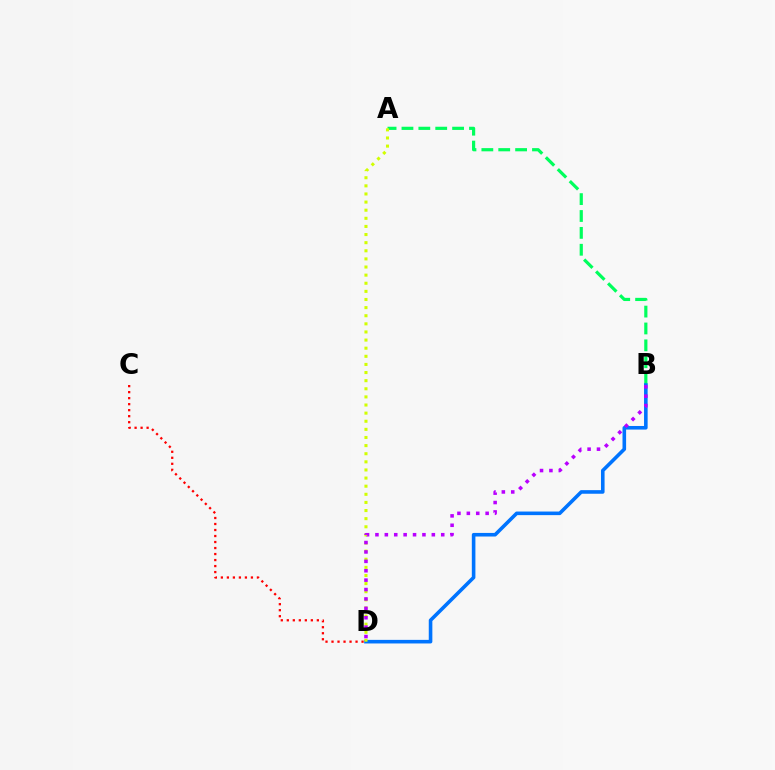{('A', 'B'): [{'color': '#00ff5c', 'line_style': 'dashed', 'thickness': 2.29}], ('C', 'D'): [{'color': '#ff0000', 'line_style': 'dotted', 'thickness': 1.63}], ('B', 'D'): [{'color': '#0074ff', 'line_style': 'solid', 'thickness': 2.59}, {'color': '#b900ff', 'line_style': 'dotted', 'thickness': 2.55}], ('A', 'D'): [{'color': '#d1ff00', 'line_style': 'dotted', 'thickness': 2.21}]}